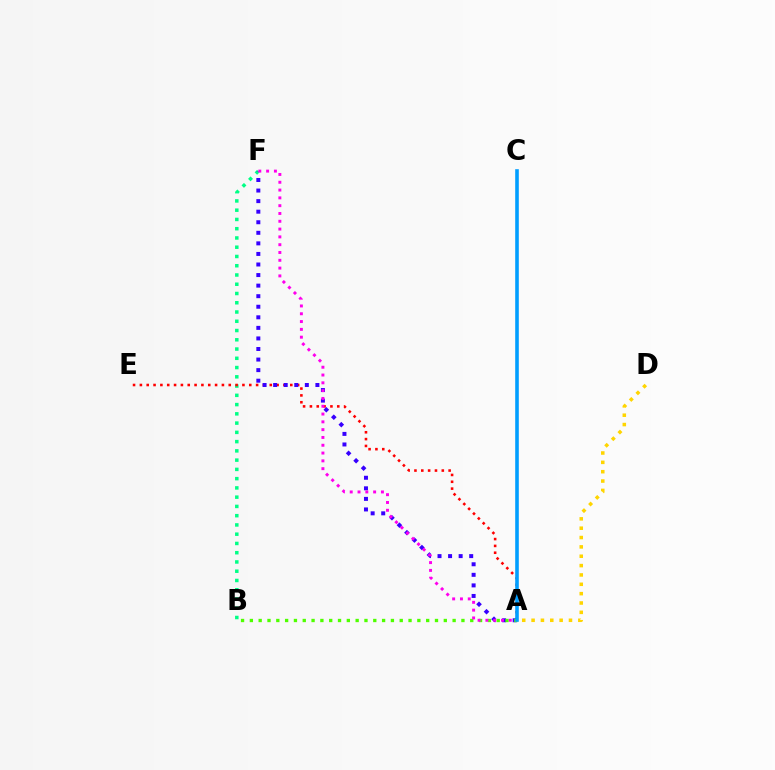{('B', 'F'): [{'color': '#00ff86', 'line_style': 'dotted', 'thickness': 2.52}], ('A', 'E'): [{'color': '#ff0000', 'line_style': 'dotted', 'thickness': 1.86}], ('A', 'F'): [{'color': '#3700ff', 'line_style': 'dotted', 'thickness': 2.87}, {'color': '#ff00ed', 'line_style': 'dotted', 'thickness': 2.12}], ('A', 'D'): [{'color': '#ffd500', 'line_style': 'dotted', 'thickness': 2.54}], ('A', 'B'): [{'color': '#4fff00', 'line_style': 'dotted', 'thickness': 2.4}], ('A', 'C'): [{'color': '#009eff', 'line_style': 'solid', 'thickness': 2.6}]}